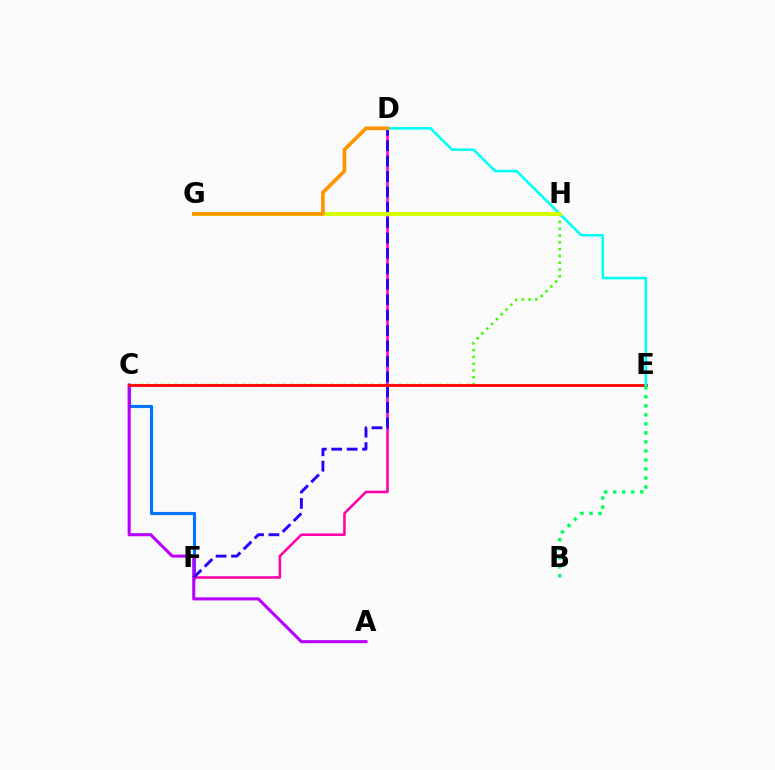{('C', 'F'): [{'color': '#0074ff', 'line_style': 'solid', 'thickness': 2.24}], ('C', 'H'): [{'color': '#3dff00', 'line_style': 'dotted', 'thickness': 1.85}], ('A', 'C'): [{'color': '#b900ff', 'line_style': 'solid', 'thickness': 2.21}], ('D', 'F'): [{'color': '#ff00ac', 'line_style': 'solid', 'thickness': 1.85}, {'color': '#2500ff', 'line_style': 'dashed', 'thickness': 2.09}], ('C', 'E'): [{'color': '#ff0000', 'line_style': 'solid', 'thickness': 2.0}], ('D', 'E'): [{'color': '#00fff6', 'line_style': 'solid', 'thickness': 1.85}], ('G', 'H'): [{'color': '#d1ff00', 'line_style': 'solid', 'thickness': 2.77}], ('B', 'E'): [{'color': '#00ff5c', 'line_style': 'dotted', 'thickness': 2.45}], ('D', 'G'): [{'color': '#ff9400', 'line_style': 'solid', 'thickness': 2.65}]}